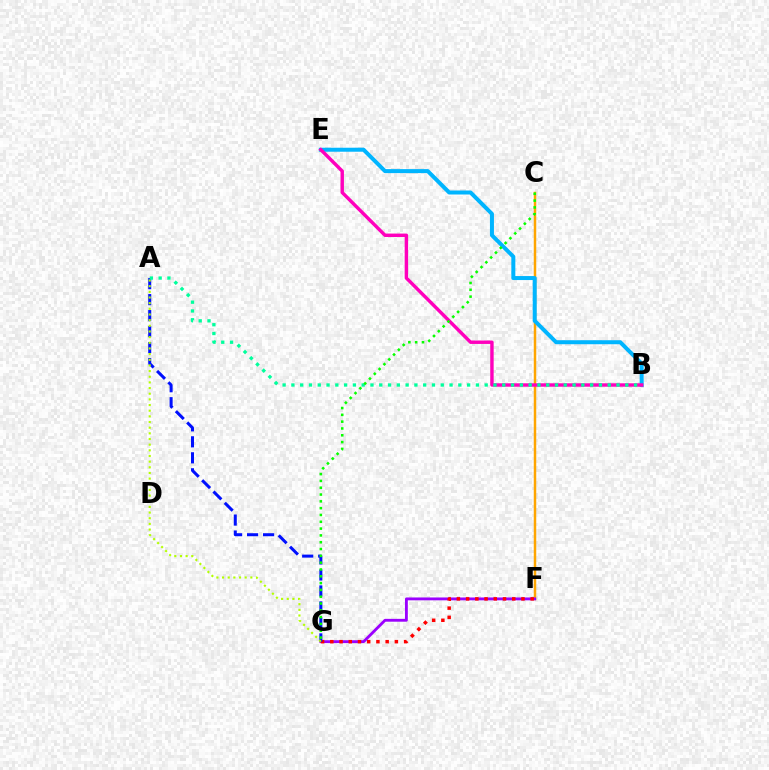{('C', 'F'): [{'color': '#ffa500', 'line_style': 'solid', 'thickness': 1.79}], ('F', 'G'): [{'color': '#9b00ff', 'line_style': 'solid', 'thickness': 2.05}, {'color': '#ff0000', 'line_style': 'dotted', 'thickness': 2.51}], ('B', 'E'): [{'color': '#00b5ff', 'line_style': 'solid', 'thickness': 2.88}, {'color': '#ff00bd', 'line_style': 'solid', 'thickness': 2.47}], ('A', 'G'): [{'color': '#0010ff', 'line_style': 'dashed', 'thickness': 2.17}, {'color': '#b3ff00', 'line_style': 'dotted', 'thickness': 1.54}], ('A', 'B'): [{'color': '#00ff9d', 'line_style': 'dotted', 'thickness': 2.39}], ('C', 'G'): [{'color': '#08ff00', 'line_style': 'dotted', 'thickness': 1.85}]}